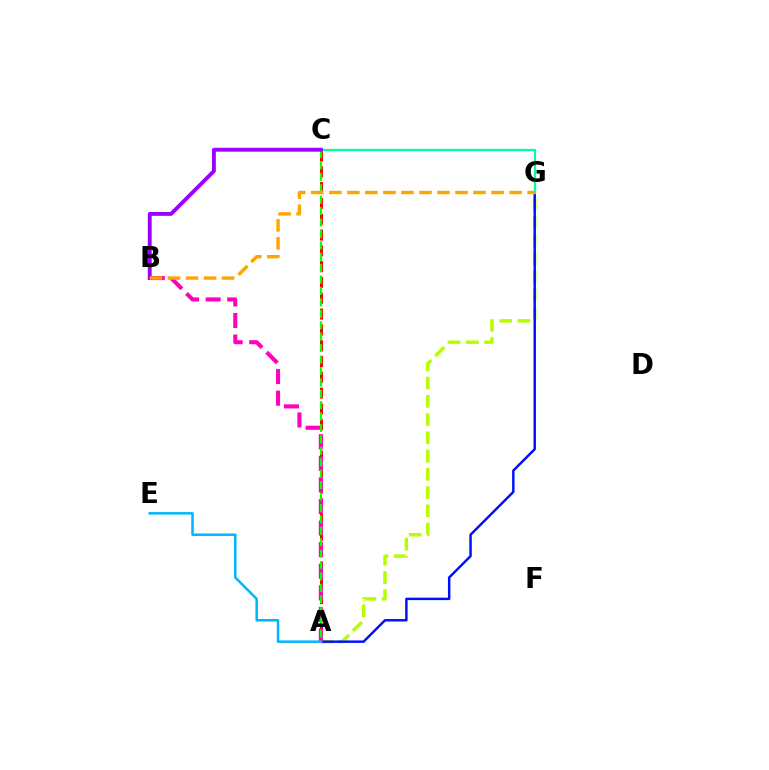{('A', 'C'): [{'color': '#ff0000', 'line_style': 'dashed', 'thickness': 2.15}, {'color': '#08ff00', 'line_style': 'dashed', 'thickness': 1.55}], ('A', 'G'): [{'color': '#b3ff00', 'line_style': 'dashed', 'thickness': 2.48}, {'color': '#0010ff', 'line_style': 'solid', 'thickness': 1.77}], ('A', 'B'): [{'color': '#ff00bd', 'line_style': 'dashed', 'thickness': 2.93}], ('A', 'E'): [{'color': '#00b5ff', 'line_style': 'solid', 'thickness': 1.8}], ('C', 'G'): [{'color': '#00ff9d', 'line_style': 'solid', 'thickness': 1.61}], ('B', 'C'): [{'color': '#9b00ff', 'line_style': 'solid', 'thickness': 2.8}], ('B', 'G'): [{'color': '#ffa500', 'line_style': 'dashed', 'thickness': 2.45}]}